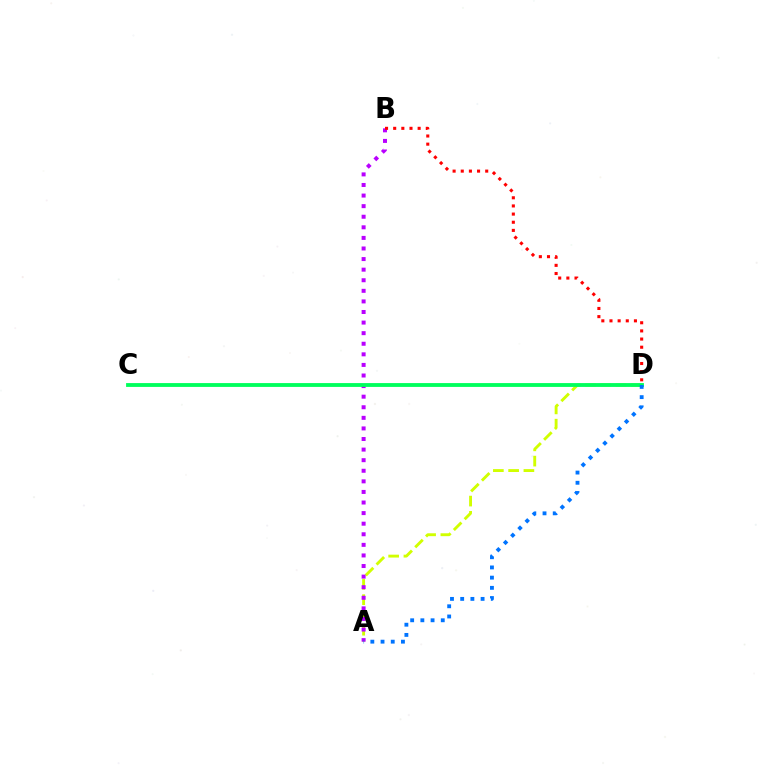{('A', 'D'): [{'color': '#d1ff00', 'line_style': 'dashed', 'thickness': 2.07}, {'color': '#0074ff', 'line_style': 'dotted', 'thickness': 2.77}], ('A', 'B'): [{'color': '#b900ff', 'line_style': 'dotted', 'thickness': 2.88}], ('C', 'D'): [{'color': '#00ff5c', 'line_style': 'solid', 'thickness': 2.76}], ('B', 'D'): [{'color': '#ff0000', 'line_style': 'dotted', 'thickness': 2.21}]}